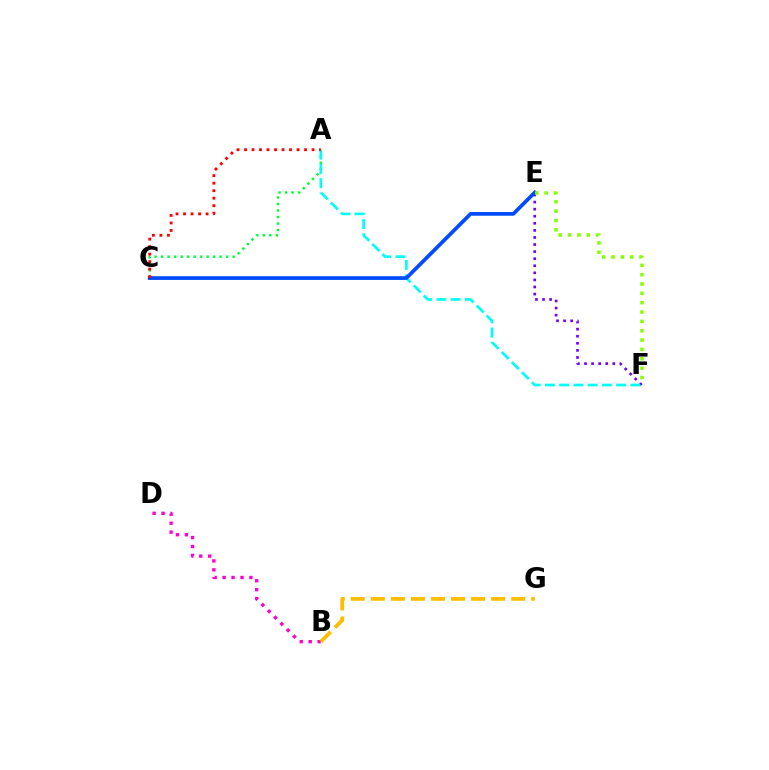{('A', 'C'): [{'color': '#00ff39', 'line_style': 'dotted', 'thickness': 1.77}, {'color': '#ff0000', 'line_style': 'dotted', 'thickness': 2.04}], ('B', 'D'): [{'color': '#ff00cf', 'line_style': 'dotted', 'thickness': 2.43}], ('E', 'F'): [{'color': '#7200ff', 'line_style': 'dotted', 'thickness': 1.92}, {'color': '#84ff00', 'line_style': 'dotted', 'thickness': 2.54}], ('A', 'F'): [{'color': '#00fff6', 'line_style': 'dashed', 'thickness': 1.93}], ('B', 'G'): [{'color': '#ffbd00', 'line_style': 'dashed', 'thickness': 2.72}], ('C', 'E'): [{'color': '#004bff', 'line_style': 'solid', 'thickness': 2.67}]}